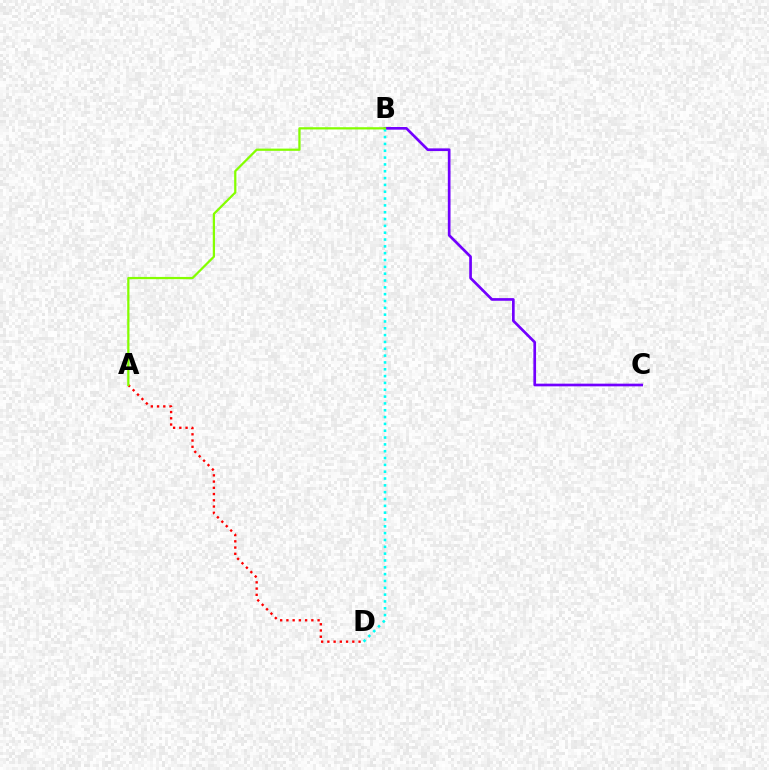{('A', 'D'): [{'color': '#ff0000', 'line_style': 'dotted', 'thickness': 1.69}], ('B', 'C'): [{'color': '#7200ff', 'line_style': 'solid', 'thickness': 1.93}], ('B', 'D'): [{'color': '#00fff6', 'line_style': 'dotted', 'thickness': 1.86}], ('A', 'B'): [{'color': '#84ff00', 'line_style': 'solid', 'thickness': 1.61}]}